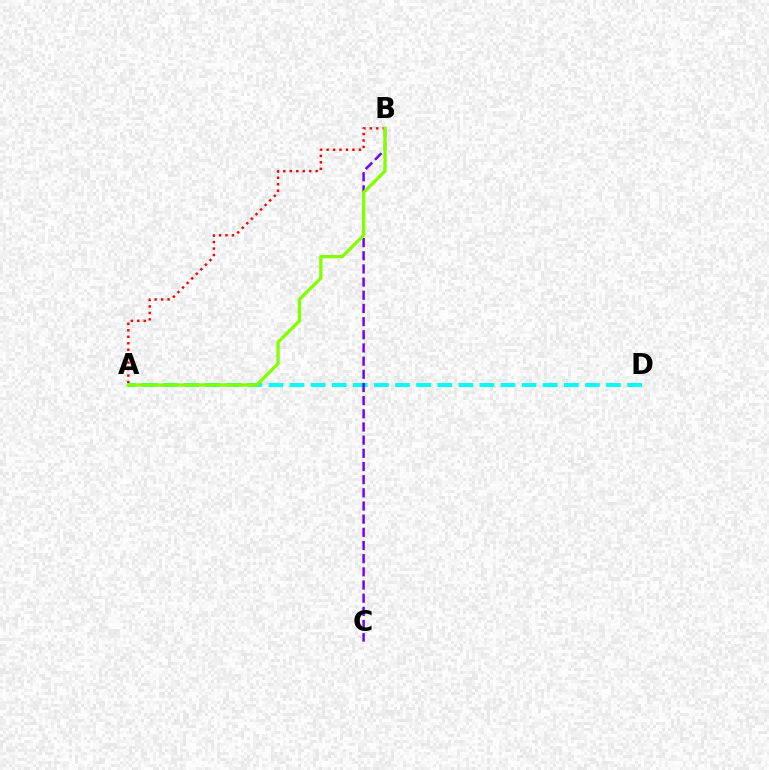{('A', 'B'): [{'color': '#ff0000', 'line_style': 'dotted', 'thickness': 1.76}, {'color': '#84ff00', 'line_style': 'solid', 'thickness': 2.37}], ('A', 'D'): [{'color': '#00fff6', 'line_style': 'dashed', 'thickness': 2.87}], ('B', 'C'): [{'color': '#7200ff', 'line_style': 'dashed', 'thickness': 1.79}]}